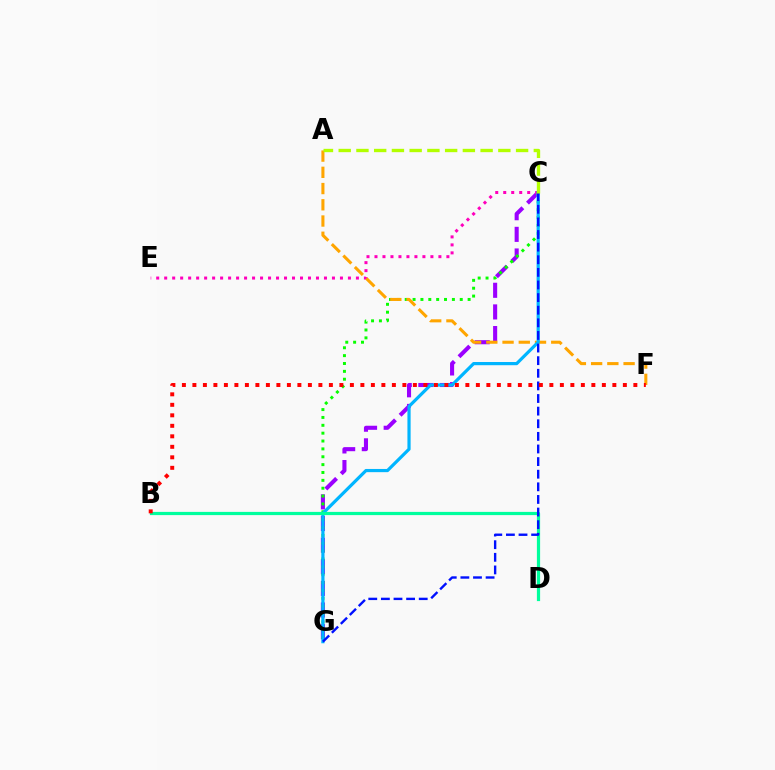{('C', 'G'): [{'color': '#9b00ff', 'line_style': 'dashed', 'thickness': 2.94}, {'color': '#08ff00', 'line_style': 'dotted', 'thickness': 2.14}, {'color': '#00b5ff', 'line_style': 'solid', 'thickness': 2.3}, {'color': '#0010ff', 'line_style': 'dashed', 'thickness': 1.71}], ('C', 'E'): [{'color': '#ff00bd', 'line_style': 'dotted', 'thickness': 2.17}], ('A', 'F'): [{'color': '#ffa500', 'line_style': 'dashed', 'thickness': 2.21}], ('B', 'D'): [{'color': '#00ff9d', 'line_style': 'solid', 'thickness': 2.31}], ('B', 'F'): [{'color': '#ff0000', 'line_style': 'dotted', 'thickness': 2.85}], ('A', 'C'): [{'color': '#b3ff00', 'line_style': 'dashed', 'thickness': 2.41}]}